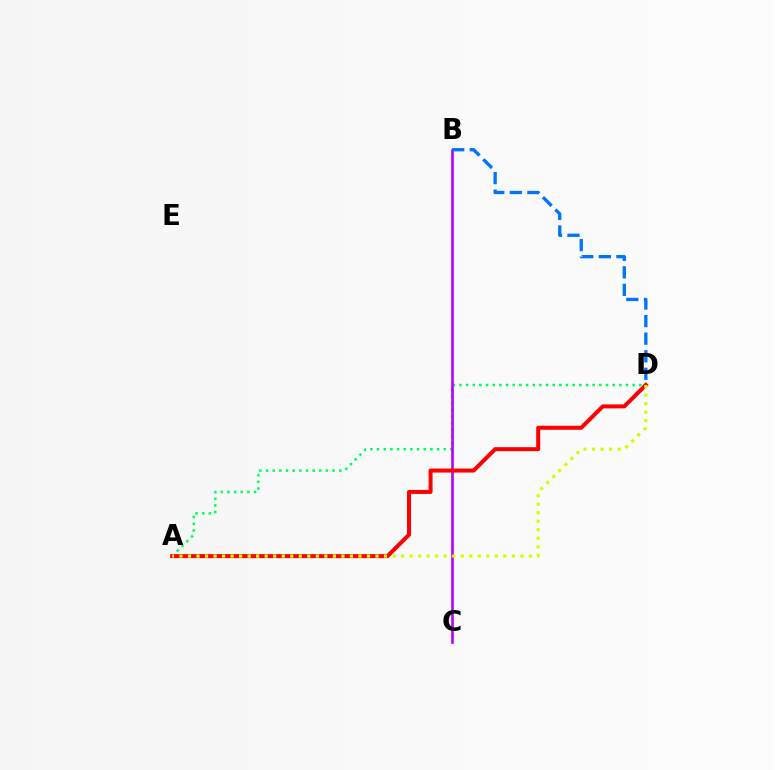{('A', 'D'): [{'color': '#00ff5c', 'line_style': 'dotted', 'thickness': 1.81}, {'color': '#ff0000', 'line_style': 'solid', 'thickness': 2.89}, {'color': '#d1ff00', 'line_style': 'dotted', 'thickness': 2.32}], ('B', 'C'): [{'color': '#b900ff', 'line_style': 'solid', 'thickness': 1.9}], ('B', 'D'): [{'color': '#0074ff', 'line_style': 'dashed', 'thickness': 2.39}]}